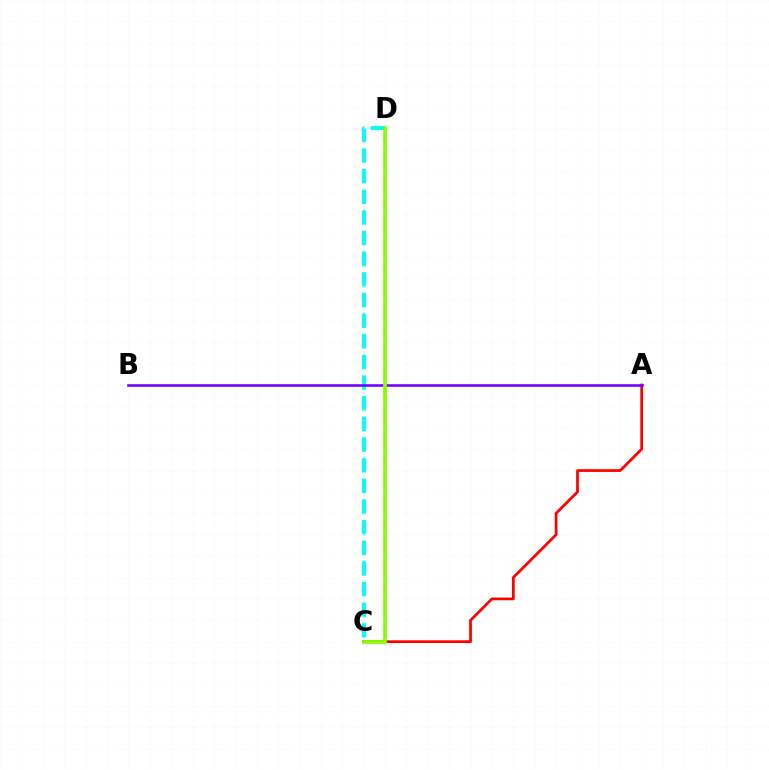{('C', 'D'): [{'color': '#00fff6', 'line_style': 'dashed', 'thickness': 2.8}, {'color': '#84ff00', 'line_style': 'solid', 'thickness': 2.65}], ('A', 'C'): [{'color': '#ff0000', 'line_style': 'solid', 'thickness': 1.97}], ('A', 'B'): [{'color': '#7200ff', 'line_style': 'solid', 'thickness': 1.86}]}